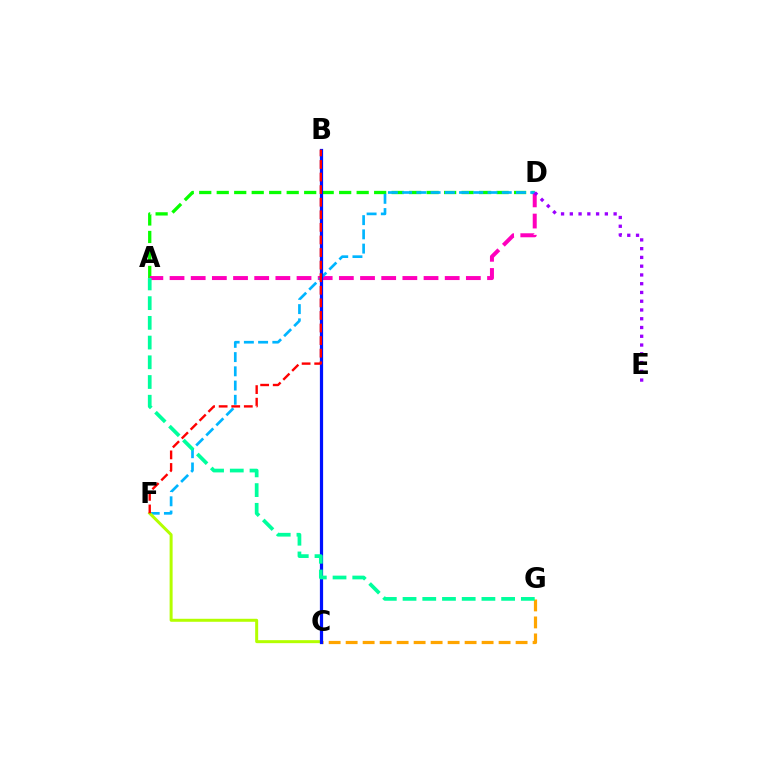{('A', 'D'): [{'color': '#08ff00', 'line_style': 'dashed', 'thickness': 2.38}, {'color': '#ff00bd', 'line_style': 'dashed', 'thickness': 2.88}], ('D', 'F'): [{'color': '#00b5ff', 'line_style': 'dashed', 'thickness': 1.93}], ('C', 'G'): [{'color': '#ffa500', 'line_style': 'dashed', 'thickness': 2.31}], ('D', 'E'): [{'color': '#9b00ff', 'line_style': 'dotted', 'thickness': 2.38}], ('C', 'F'): [{'color': '#b3ff00', 'line_style': 'solid', 'thickness': 2.16}], ('B', 'C'): [{'color': '#0010ff', 'line_style': 'solid', 'thickness': 2.32}], ('B', 'F'): [{'color': '#ff0000', 'line_style': 'dashed', 'thickness': 1.71}], ('A', 'G'): [{'color': '#00ff9d', 'line_style': 'dashed', 'thickness': 2.68}]}